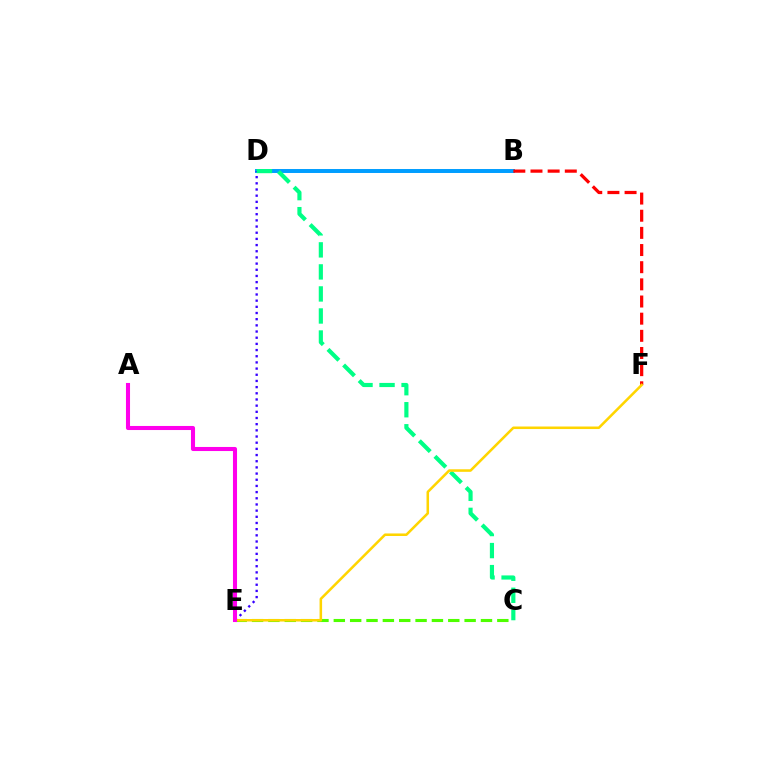{('C', 'E'): [{'color': '#4fff00', 'line_style': 'dashed', 'thickness': 2.22}], ('B', 'D'): [{'color': '#009eff', 'line_style': 'solid', 'thickness': 2.85}], ('B', 'F'): [{'color': '#ff0000', 'line_style': 'dashed', 'thickness': 2.33}], ('D', 'E'): [{'color': '#3700ff', 'line_style': 'dotted', 'thickness': 1.68}], ('C', 'D'): [{'color': '#00ff86', 'line_style': 'dashed', 'thickness': 2.99}], ('E', 'F'): [{'color': '#ffd500', 'line_style': 'solid', 'thickness': 1.83}], ('A', 'E'): [{'color': '#ff00ed', 'line_style': 'solid', 'thickness': 2.93}]}